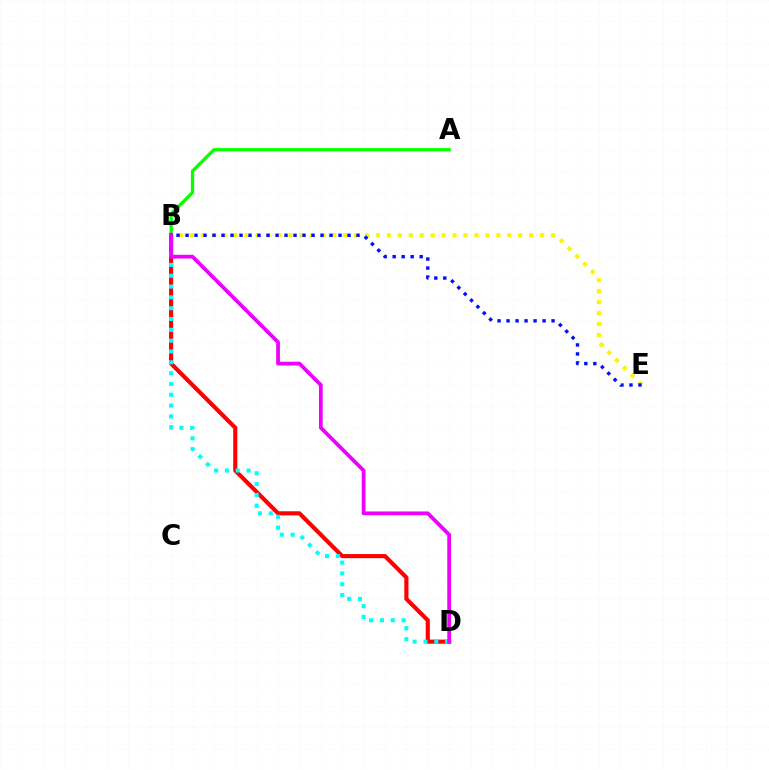{('A', 'B'): [{'color': '#08ff00', 'line_style': 'solid', 'thickness': 2.36}], ('B', 'E'): [{'color': '#fcf500', 'line_style': 'dotted', 'thickness': 2.97}, {'color': '#0010ff', 'line_style': 'dotted', 'thickness': 2.45}], ('B', 'D'): [{'color': '#ff0000', 'line_style': 'solid', 'thickness': 2.98}, {'color': '#00fff6', 'line_style': 'dotted', 'thickness': 2.94}, {'color': '#ee00ff', 'line_style': 'solid', 'thickness': 2.71}]}